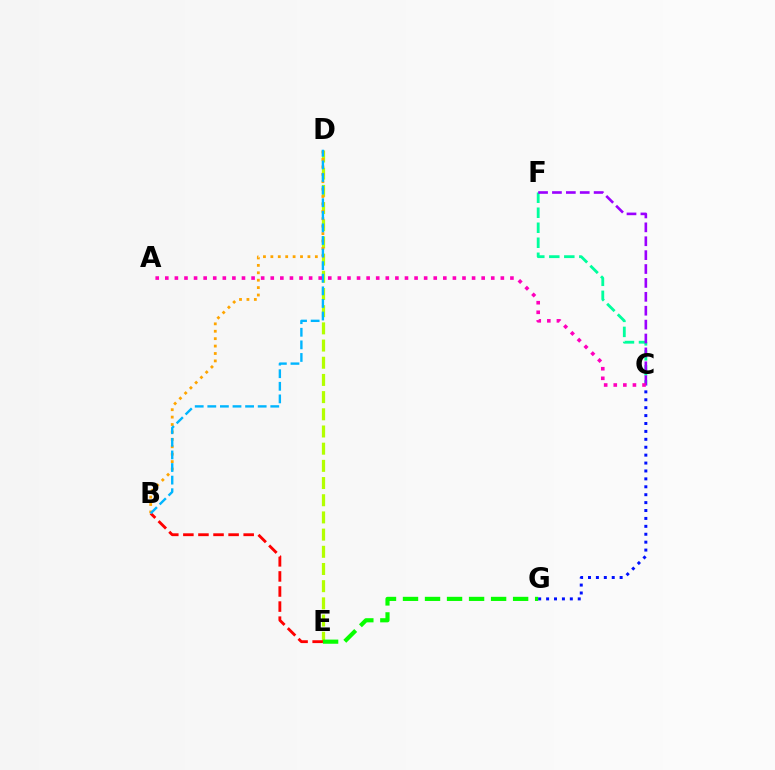{('D', 'E'): [{'color': '#b3ff00', 'line_style': 'dashed', 'thickness': 2.33}], ('E', 'G'): [{'color': '#08ff00', 'line_style': 'dashed', 'thickness': 2.99}], ('C', 'F'): [{'color': '#00ff9d', 'line_style': 'dashed', 'thickness': 2.04}, {'color': '#9b00ff', 'line_style': 'dashed', 'thickness': 1.89}], ('C', 'G'): [{'color': '#0010ff', 'line_style': 'dotted', 'thickness': 2.15}], ('B', 'E'): [{'color': '#ff0000', 'line_style': 'dashed', 'thickness': 2.05}], ('B', 'D'): [{'color': '#ffa500', 'line_style': 'dotted', 'thickness': 2.01}, {'color': '#00b5ff', 'line_style': 'dashed', 'thickness': 1.71}], ('A', 'C'): [{'color': '#ff00bd', 'line_style': 'dotted', 'thickness': 2.6}]}